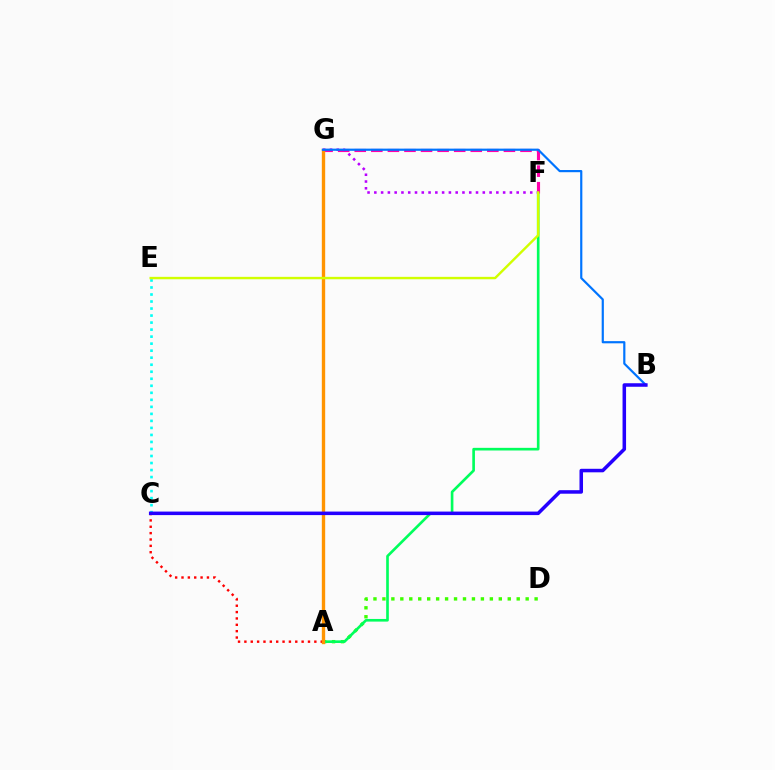{('A', 'D'): [{'color': '#3dff00', 'line_style': 'dotted', 'thickness': 2.43}], ('A', 'F'): [{'color': '#00ff5c', 'line_style': 'solid', 'thickness': 1.91}], ('F', 'G'): [{'color': '#ff00ac', 'line_style': 'dashed', 'thickness': 2.25}, {'color': '#b900ff', 'line_style': 'dotted', 'thickness': 1.84}], ('C', 'E'): [{'color': '#00fff6', 'line_style': 'dotted', 'thickness': 1.91}], ('A', 'C'): [{'color': '#ff0000', 'line_style': 'dotted', 'thickness': 1.73}], ('A', 'G'): [{'color': '#ff9400', 'line_style': 'solid', 'thickness': 2.42}], ('B', 'G'): [{'color': '#0074ff', 'line_style': 'solid', 'thickness': 1.58}], ('E', 'F'): [{'color': '#d1ff00', 'line_style': 'solid', 'thickness': 1.74}], ('B', 'C'): [{'color': '#2500ff', 'line_style': 'solid', 'thickness': 2.54}]}